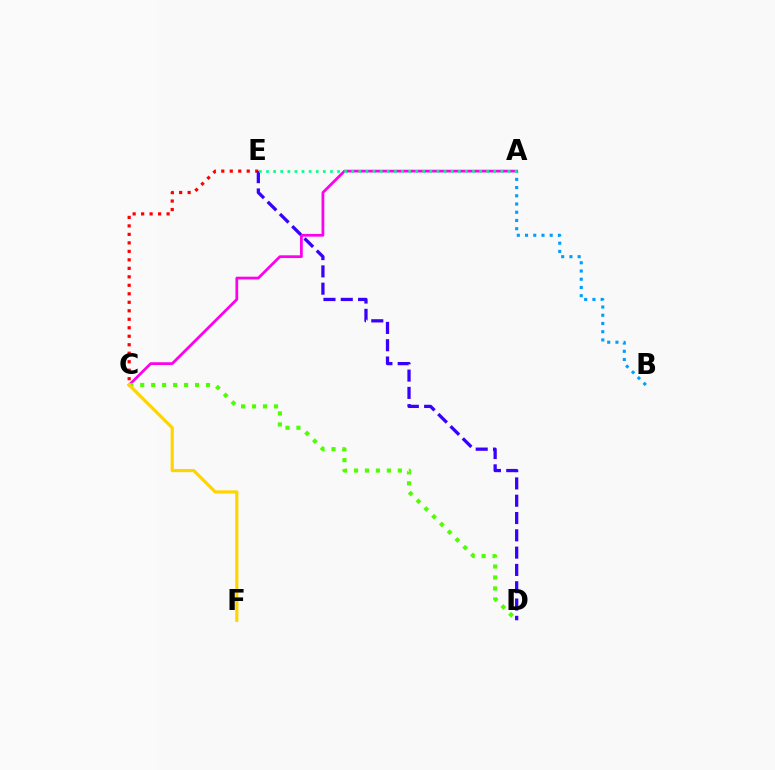{('C', 'E'): [{'color': '#ff0000', 'line_style': 'dotted', 'thickness': 2.31}], ('A', 'C'): [{'color': '#ff00ed', 'line_style': 'solid', 'thickness': 1.98}], ('C', 'D'): [{'color': '#4fff00', 'line_style': 'dotted', 'thickness': 2.98}], ('D', 'E'): [{'color': '#3700ff', 'line_style': 'dashed', 'thickness': 2.35}], ('A', 'B'): [{'color': '#009eff', 'line_style': 'dotted', 'thickness': 2.23}], ('C', 'F'): [{'color': '#ffd500', 'line_style': 'solid', 'thickness': 2.3}], ('A', 'E'): [{'color': '#00ff86', 'line_style': 'dotted', 'thickness': 1.93}]}